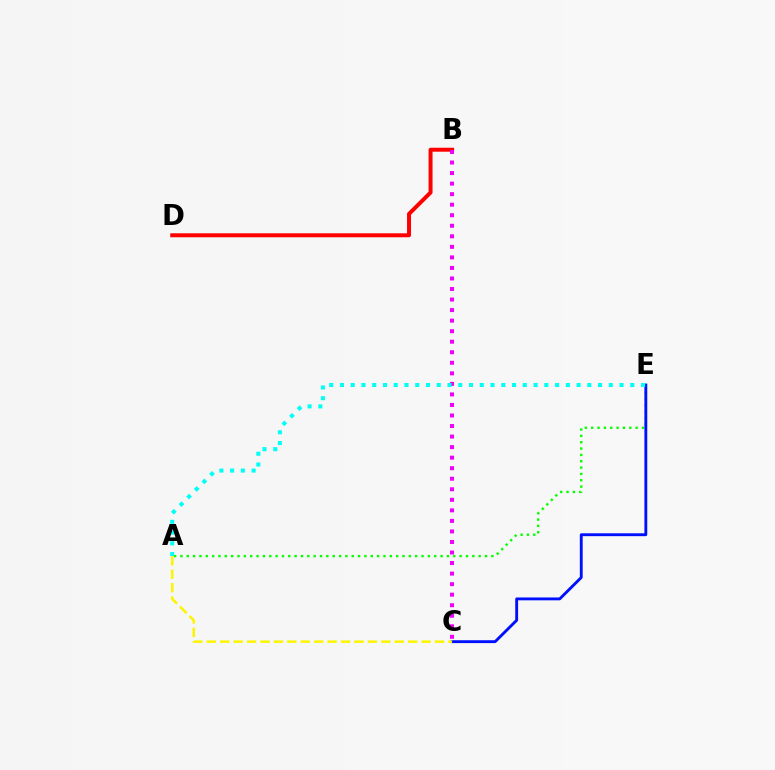{('B', 'D'): [{'color': '#ff0000', 'line_style': 'solid', 'thickness': 2.86}], ('B', 'C'): [{'color': '#ee00ff', 'line_style': 'dotted', 'thickness': 2.86}], ('A', 'E'): [{'color': '#08ff00', 'line_style': 'dotted', 'thickness': 1.72}, {'color': '#00fff6', 'line_style': 'dotted', 'thickness': 2.92}], ('C', 'E'): [{'color': '#0010ff', 'line_style': 'solid', 'thickness': 2.06}], ('A', 'C'): [{'color': '#fcf500', 'line_style': 'dashed', 'thickness': 1.82}]}